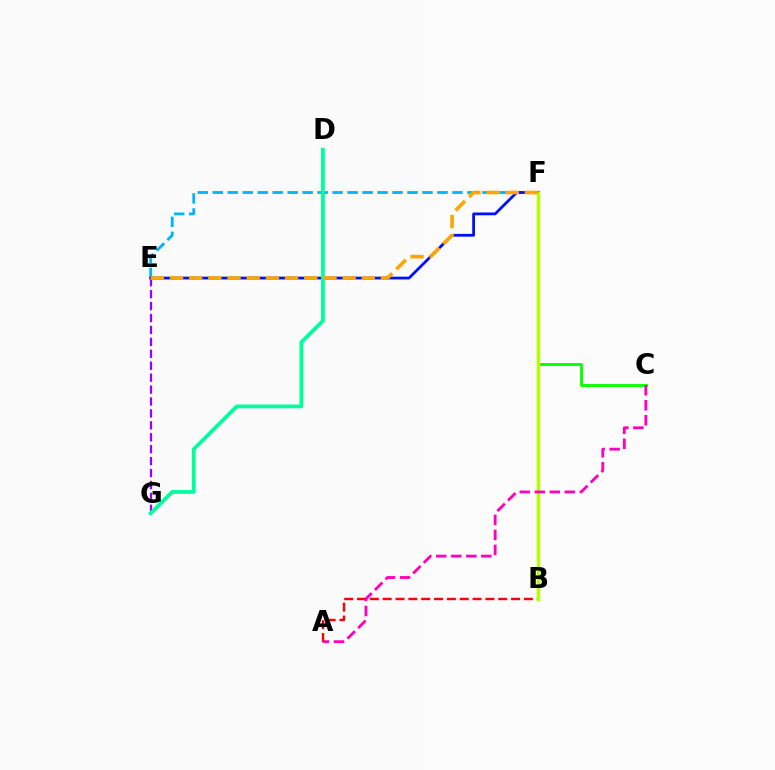{('E', 'F'): [{'color': '#00b5ff', 'line_style': 'dashed', 'thickness': 2.04}, {'color': '#0010ff', 'line_style': 'solid', 'thickness': 2.0}, {'color': '#ffa500', 'line_style': 'dashed', 'thickness': 2.61}], ('E', 'G'): [{'color': '#9b00ff', 'line_style': 'dashed', 'thickness': 1.62}], ('A', 'B'): [{'color': '#ff0000', 'line_style': 'dashed', 'thickness': 1.74}], ('C', 'F'): [{'color': '#08ff00', 'line_style': 'solid', 'thickness': 2.05}], ('B', 'F'): [{'color': '#b3ff00', 'line_style': 'solid', 'thickness': 2.51}], ('A', 'C'): [{'color': '#ff00bd', 'line_style': 'dashed', 'thickness': 2.04}], ('D', 'G'): [{'color': '#00ff9d', 'line_style': 'solid', 'thickness': 2.74}]}